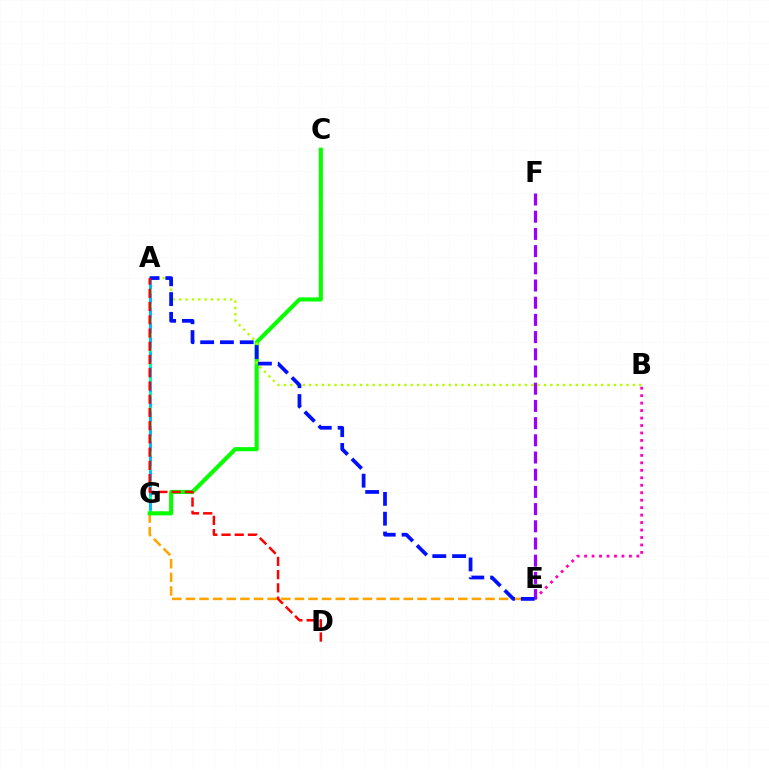{('E', 'G'): [{'color': '#ffa500', 'line_style': 'dashed', 'thickness': 1.85}], ('B', 'E'): [{'color': '#ff00bd', 'line_style': 'dotted', 'thickness': 2.03}], ('A', 'G'): [{'color': '#00ff9d', 'line_style': 'solid', 'thickness': 2.11}, {'color': '#00b5ff', 'line_style': 'dashed', 'thickness': 2.01}], ('C', 'G'): [{'color': '#08ff00', 'line_style': 'solid', 'thickness': 2.95}], ('A', 'B'): [{'color': '#b3ff00', 'line_style': 'dotted', 'thickness': 1.72}], ('E', 'F'): [{'color': '#9b00ff', 'line_style': 'dashed', 'thickness': 2.34}], ('A', 'E'): [{'color': '#0010ff', 'line_style': 'dashed', 'thickness': 2.69}], ('A', 'D'): [{'color': '#ff0000', 'line_style': 'dashed', 'thickness': 1.8}]}